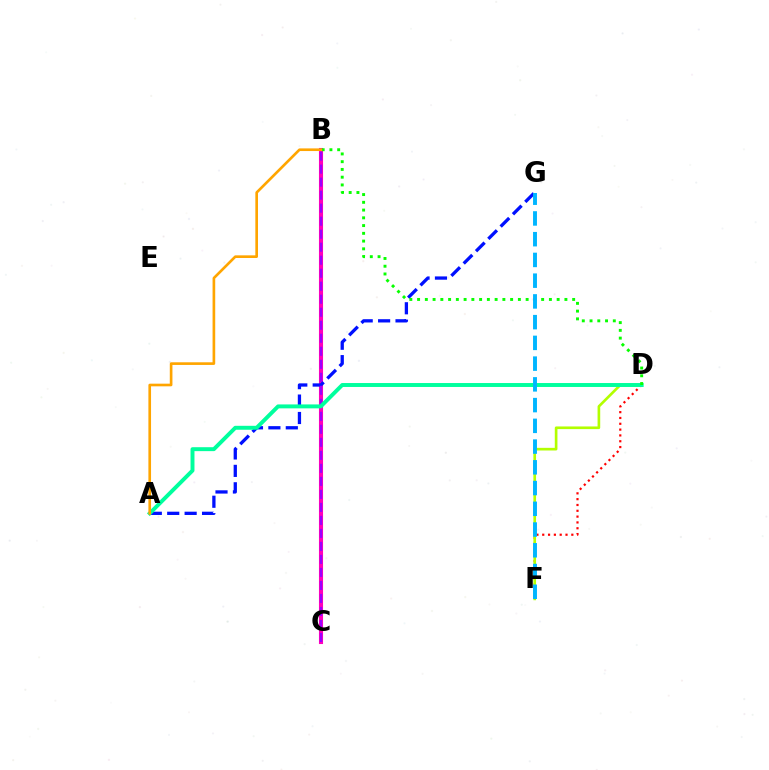{('B', 'C'): [{'color': '#ff00bd', 'line_style': 'solid', 'thickness': 2.94}, {'color': '#9b00ff', 'line_style': 'dashed', 'thickness': 1.77}], ('D', 'F'): [{'color': '#ff0000', 'line_style': 'dotted', 'thickness': 1.58}, {'color': '#b3ff00', 'line_style': 'solid', 'thickness': 1.91}], ('A', 'G'): [{'color': '#0010ff', 'line_style': 'dashed', 'thickness': 2.37}], ('A', 'D'): [{'color': '#00ff9d', 'line_style': 'solid', 'thickness': 2.83}], ('B', 'D'): [{'color': '#08ff00', 'line_style': 'dotted', 'thickness': 2.11}], ('F', 'G'): [{'color': '#00b5ff', 'line_style': 'dashed', 'thickness': 2.82}], ('A', 'B'): [{'color': '#ffa500', 'line_style': 'solid', 'thickness': 1.91}]}